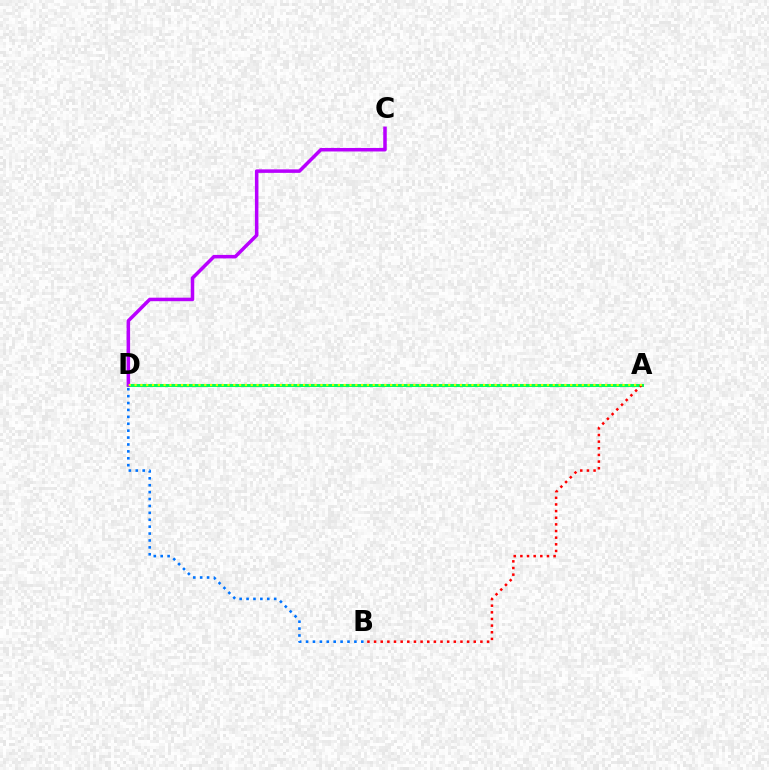{('A', 'D'): [{'color': '#00ff5c', 'line_style': 'solid', 'thickness': 2.18}, {'color': '#d1ff00', 'line_style': 'dotted', 'thickness': 1.58}], ('C', 'D'): [{'color': '#b900ff', 'line_style': 'solid', 'thickness': 2.53}], ('A', 'B'): [{'color': '#ff0000', 'line_style': 'dotted', 'thickness': 1.81}], ('B', 'D'): [{'color': '#0074ff', 'line_style': 'dotted', 'thickness': 1.88}]}